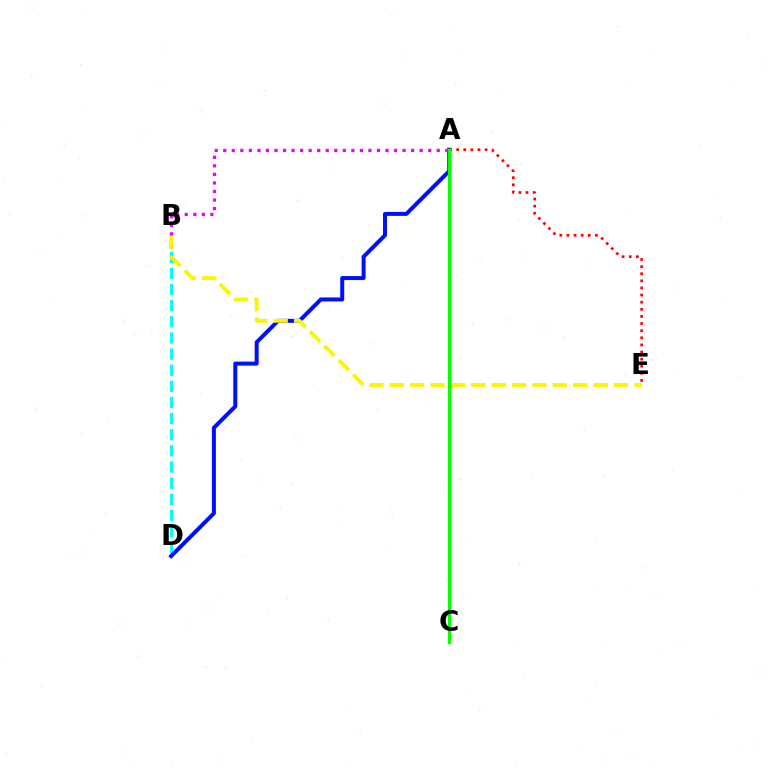{('B', 'D'): [{'color': '#00fff6', 'line_style': 'dashed', 'thickness': 2.19}], ('A', 'D'): [{'color': '#0010ff', 'line_style': 'solid', 'thickness': 2.88}], ('B', 'E'): [{'color': '#fcf500', 'line_style': 'dashed', 'thickness': 2.77}], ('A', 'B'): [{'color': '#ee00ff', 'line_style': 'dotted', 'thickness': 2.32}], ('A', 'E'): [{'color': '#ff0000', 'line_style': 'dotted', 'thickness': 1.93}], ('A', 'C'): [{'color': '#08ff00', 'line_style': 'solid', 'thickness': 2.39}]}